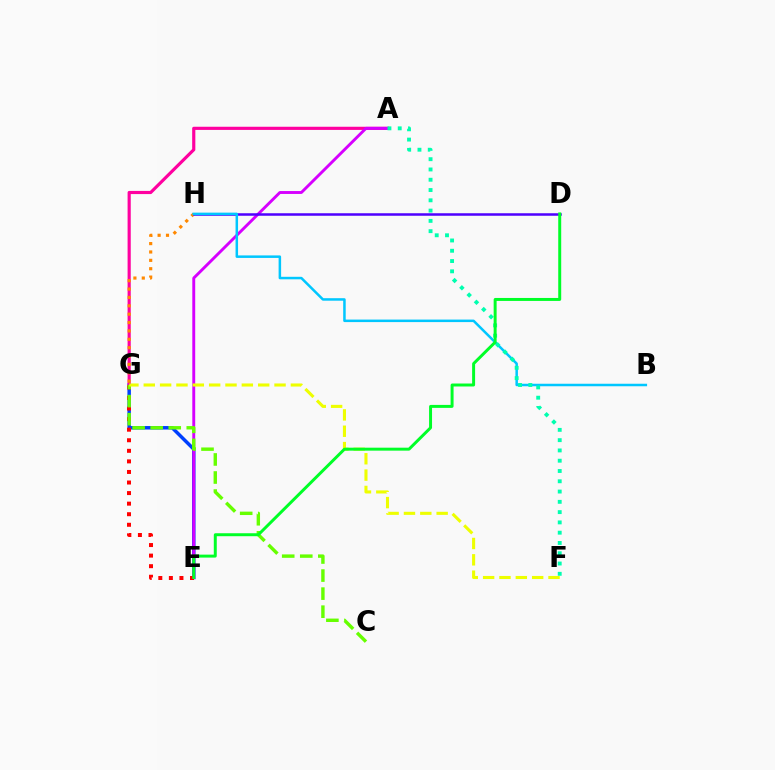{('E', 'G'): [{'color': '#003fff', 'line_style': 'solid', 'thickness': 2.51}, {'color': '#ff0000', 'line_style': 'dotted', 'thickness': 2.87}], ('A', 'G'): [{'color': '#ff00a0', 'line_style': 'solid', 'thickness': 2.28}], ('G', 'H'): [{'color': '#ff8800', 'line_style': 'dotted', 'thickness': 2.28}], ('A', 'E'): [{'color': '#d600ff', 'line_style': 'solid', 'thickness': 2.09}], ('D', 'H'): [{'color': '#4f00ff', 'line_style': 'solid', 'thickness': 1.81}], ('C', 'G'): [{'color': '#66ff00', 'line_style': 'dashed', 'thickness': 2.45}], ('F', 'G'): [{'color': '#eeff00', 'line_style': 'dashed', 'thickness': 2.22}], ('B', 'H'): [{'color': '#00c7ff', 'line_style': 'solid', 'thickness': 1.81}], ('A', 'F'): [{'color': '#00ffaf', 'line_style': 'dotted', 'thickness': 2.79}], ('D', 'E'): [{'color': '#00ff27', 'line_style': 'solid', 'thickness': 2.14}]}